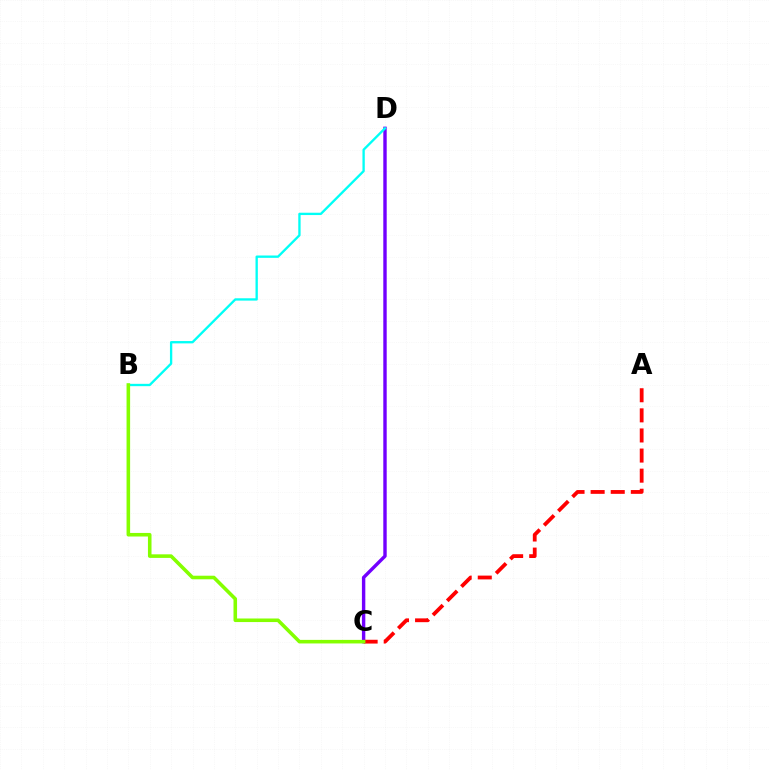{('C', 'D'): [{'color': '#7200ff', 'line_style': 'solid', 'thickness': 2.45}], ('B', 'D'): [{'color': '#00fff6', 'line_style': 'solid', 'thickness': 1.68}], ('A', 'C'): [{'color': '#ff0000', 'line_style': 'dashed', 'thickness': 2.73}], ('B', 'C'): [{'color': '#84ff00', 'line_style': 'solid', 'thickness': 2.57}]}